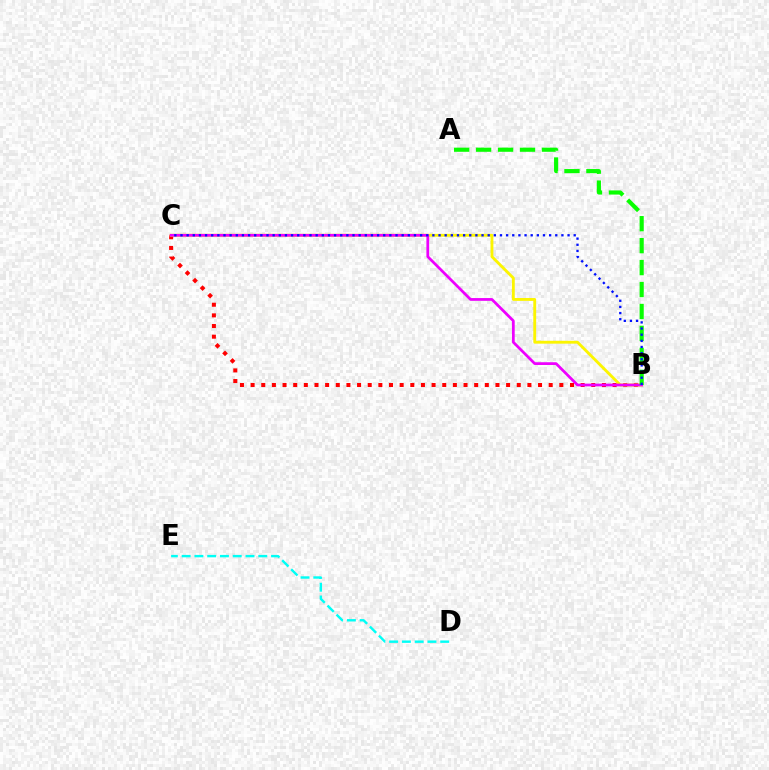{('B', 'C'): [{'color': '#ff0000', 'line_style': 'dotted', 'thickness': 2.89}, {'color': '#fcf500', 'line_style': 'solid', 'thickness': 2.06}, {'color': '#ee00ff', 'line_style': 'solid', 'thickness': 1.98}, {'color': '#0010ff', 'line_style': 'dotted', 'thickness': 1.67}], ('A', 'B'): [{'color': '#08ff00', 'line_style': 'dashed', 'thickness': 2.98}], ('D', 'E'): [{'color': '#00fff6', 'line_style': 'dashed', 'thickness': 1.74}]}